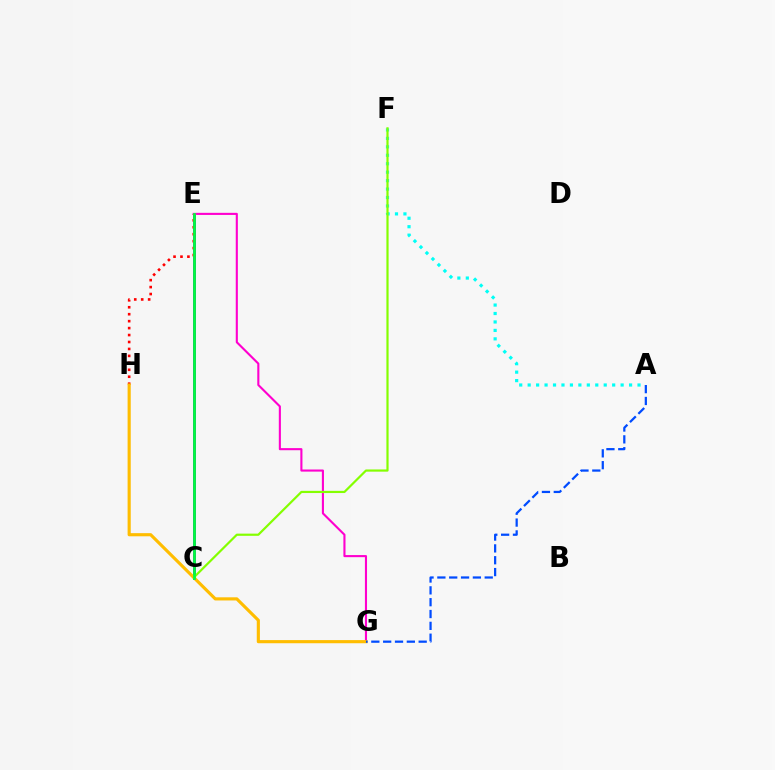{('A', 'F'): [{'color': '#00fff6', 'line_style': 'dotted', 'thickness': 2.3}], ('C', 'E'): [{'color': '#7200ff', 'line_style': 'solid', 'thickness': 2.11}, {'color': '#00ff39', 'line_style': 'solid', 'thickness': 1.95}], ('E', 'H'): [{'color': '#ff0000', 'line_style': 'dotted', 'thickness': 1.89}], ('E', 'G'): [{'color': '#ff00cf', 'line_style': 'solid', 'thickness': 1.52}], ('C', 'F'): [{'color': '#84ff00', 'line_style': 'solid', 'thickness': 1.58}], ('G', 'H'): [{'color': '#ffbd00', 'line_style': 'solid', 'thickness': 2.26}], ('A', 'G'): [{'color': '#004bff', 'line_style': 'dashed', 'thickness': 1.61}]}